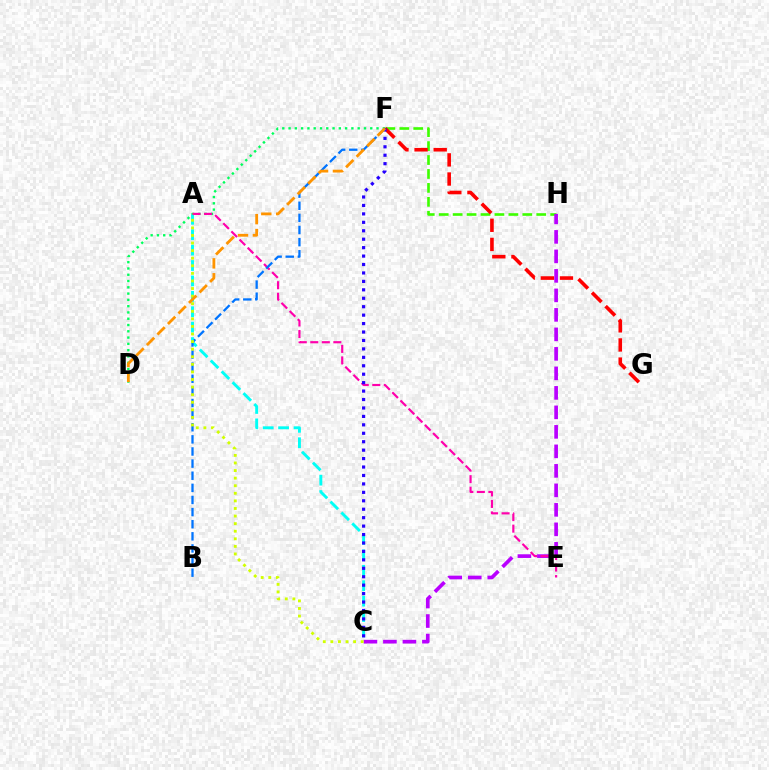{('F', 'H'): [{'color': '#3dff00', 'line_style': 'dashed', 'thickness': 1.89}], ('C', 'H'): [{'color': '#b900ff', 'line_style': 'dashed', 'thickness': 2.65}], ('F', 'G'): [{'color': '#ff0000', 'line_style': 'dashed', 'thickness': 2.6}], ('A', 'C'): [{'color': '#00fff6', 'line_style': 'dashed', 'thickness': 2.09}, {'color': '#d1ff00', 'line_style': 'dotted', 'thickness': 2.06}], ('D', 'F'): [{'color': '#00ff5c', 'line_style': 'dotted', 'thickness': 1.71}, {'color': '#ff9400', 'line_style': 'dashed', 'thickness': 2.02}], ('A', 'E'): [{'color': '#ff00ac', 'line_style': 'dashed', 'thickness': 1.57}], ('B', 'F'): [{'color': '#0074ff', 'line_style': 'dashed', 'thickness': 1.65}], ('C', 'F'): [{'color': '#2500ff', 'line_style': 'dotted', 'thickness': 2.29}]}